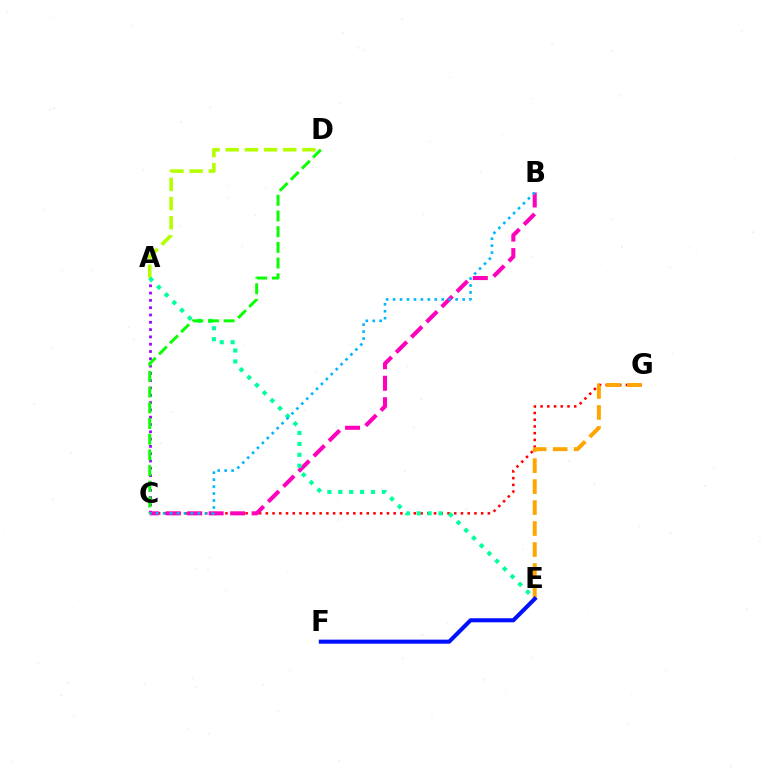{('A', 'D'): [{'color': '#b3ff00', 'line_style': 'dashed', 'thickness': 2.6}], ('A', 'C'): [{'color': '#9b00ff', 'line_style': 'dotted', 'thickness': 1.98}], ('C', 'G'): [{'color': '#ff0000', 'line_style': 'dotted', 'thickness': 1.83}], ('B', 'C'): [{'color': '#ff00bd', 'line_style': 'dashed', 'thickness': 2.92}, {'color': '#00b5ff', 'line_style': 'dotted', 'thickness': 1.89}], ('A', 'E'): [{'color': '#00ff9d', 'line_style': 'dotted', 'thickness': 2.96}], ('C', 'D'): [{'color': '#08ff00', 'line_style': 'dashed', 'thickness': 2.13}], ('E', 'G'): [{'color': '#ffa500', 'line_style': 'dashed', 'thickness': 2.85}], ('E', 'F'): [{'color': '#0010ff', 'line_style': 'solid', 'thickness': 2.93}]}